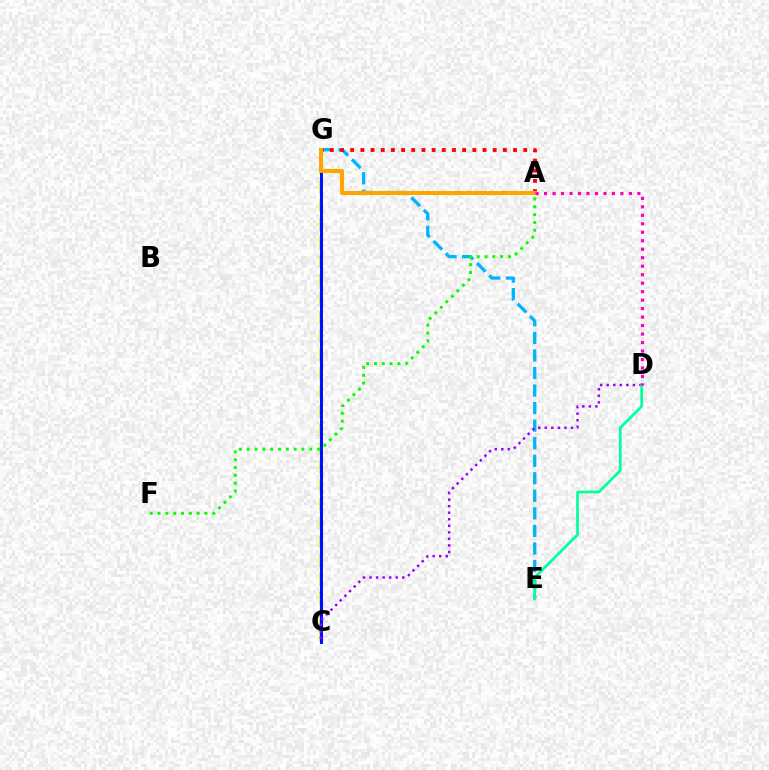{('C', 'G'): [{'color': '#b3ff00', 'line_style': 'dashed', 'thickness': 2.54}, {'color': '#0010ff', 'line_style': 'solid', 'thickness': 2.17}], ('E', 'G'): [{'color': '#00b5ff', 'line_style': 'dashed', 'thickness': 2.38}], ('A', 'G'): [{'color': '#ff0000', 'line_style': 'dotted', 'thickness': 2.77}, {'color': '#ffa500', 'line_style': 'solid', 'thickness': 2.93}], ('C', 'D'): [{'color': '#9b00ff', 'line_style': 'dotted', 'thickness': 1.78}], ('D', 'E'): [{'color': '#00ff9d', 'line_style': 'solid', 'thickness': 1.94}], ('A', 'F'): [{'color': '#08ff00', 'line_style': 'dotted', 'thickness': 2.13}], ('A', 'D'): [{'color': '#ff00bd', 'line_style': 'dotted', 'thickness': 2.3}]}